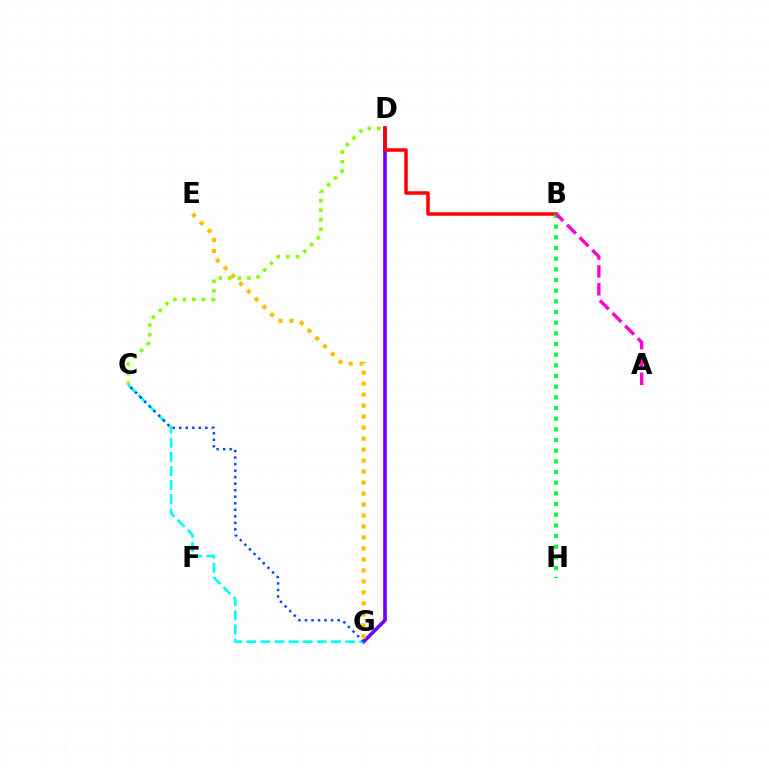{('D', 'G'): [{'color': '#7200ff', 'line_style': 'solid', 'thickness': 2.61}], ('C', 'D'): [{'color': '#84ff00', 'line_style': 'dotted', 'thickness': 2.6}], ('B', 'D'): [{'color': '#ff0000', 'line_style': 'solid', 'thickness': 2.52}], ('C', 'G'): [{'color': '#00fff6', 'line_style': 'dashed', 'thickness': 1.92}, {'color': '#004bff', 'line_style': 'dotted', 'thickness': 1.77}], ('B', 'H'): [{'color': '#00ff39', 'line_style': 'dotted', 'thickness': 2.9}], ('E', 'G'): [{'color': '#ffbd00', 'line_style': 'dotted', 'thickness': 2.98}], ('A', 'B'): [{'color': '#ff00cf', 'line_style': 'dashed', 'thickness': 2.43}]}